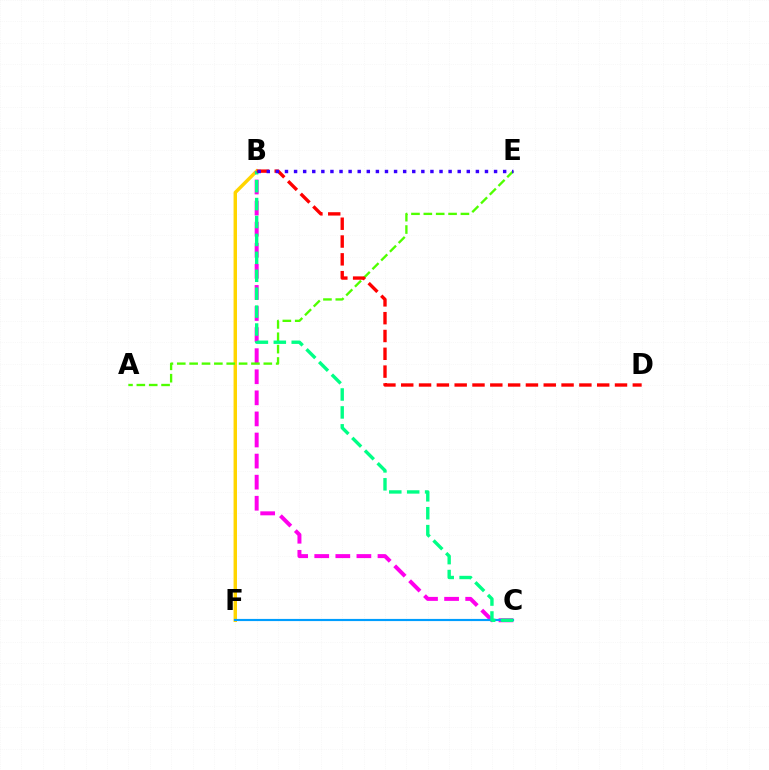{('B', 'F'): [{'color': '#ffd500', 'line_style': 'solid', 'thickness': 2.48}], ('B', 'C'): [{'color': '#ff00ed', 'line_style': 'dashed', 'thickness': 2.86}, {'color': '#00ff86', 'line_style': 'dashed', 'thickness': 2.43}], ('C', 'F'): [{'color': '#009eff', 'line_style': 'solid', 'thickness': 1.56}], ('A', 'E'): [{'color': '#4fff00', 'line_style': 'dashed', 'thickness': 1.68}], ('B', 'D'): [{'color': '#ff0000', 'line_style': 'dashed', 'thickness': 2.42}], ('B', 'E'): [{'color': '#3700ff', 'line_style': 'dotted', 'thickness': 2.47}]}